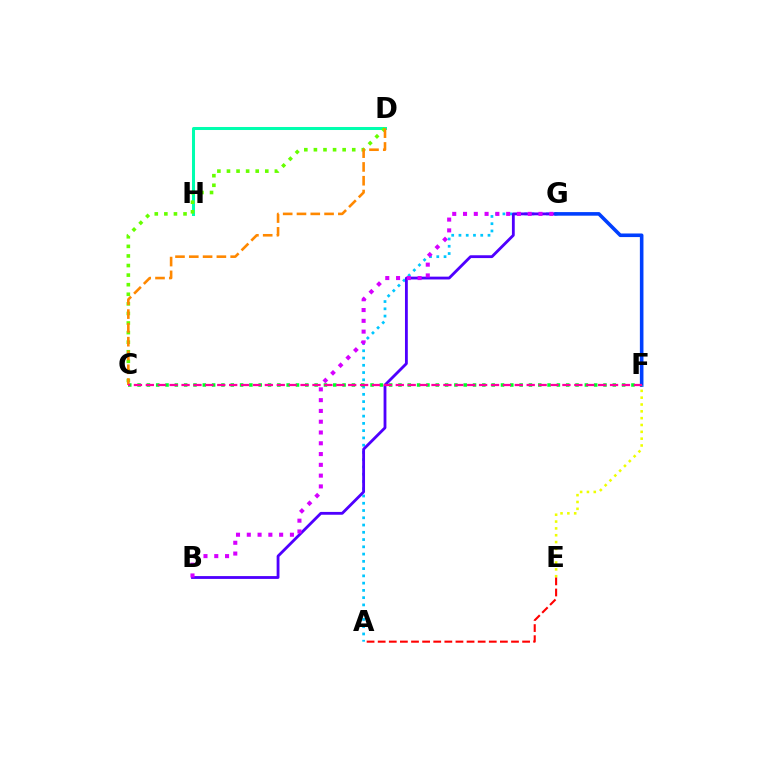{('D', 'H'): [{'color': '#00ffaf', 'line_style': 'solid', 'thickness': 2.18}], ('A', 'G'): [{'color': '#00c7ff', 'line_style': 'dotted', 'thickness': 1.97}], ('C', 'F'): [{'color': '#00ff27', 'line_style': 'dotted', 'thickness': 2.53}, {'color': '#ff00a0', 'line_style': 'dashed', 'thickness': 1.62}], ('B', 'G'): [{'color': '#4f00ff', 'line_style': 'solid', 'thickness': 2.03}, {'color': '#d600ff', 'line_style': 'dotted', 'thickness': 2.93}], ('C', 'D'): [{'color': '#66ff00', 'line_style': 'dotted', 'thickness': 2.6}, {'color': '#ff8800', 'line_style': 'dashed', 'thickness': 1.87}], ('F', 'G'): [{'color': '#003fff', 'line_style': 'solid', 'thickness': 2.59}], ('E', 'F'): [{'color': '#eeff00', 'line_style': 'dotted', 'thickness': 1.86}], ('A', 'E'): [{'color': '#ff0000', 'line_style': 'dashed', 'thickness': 1.51}]}